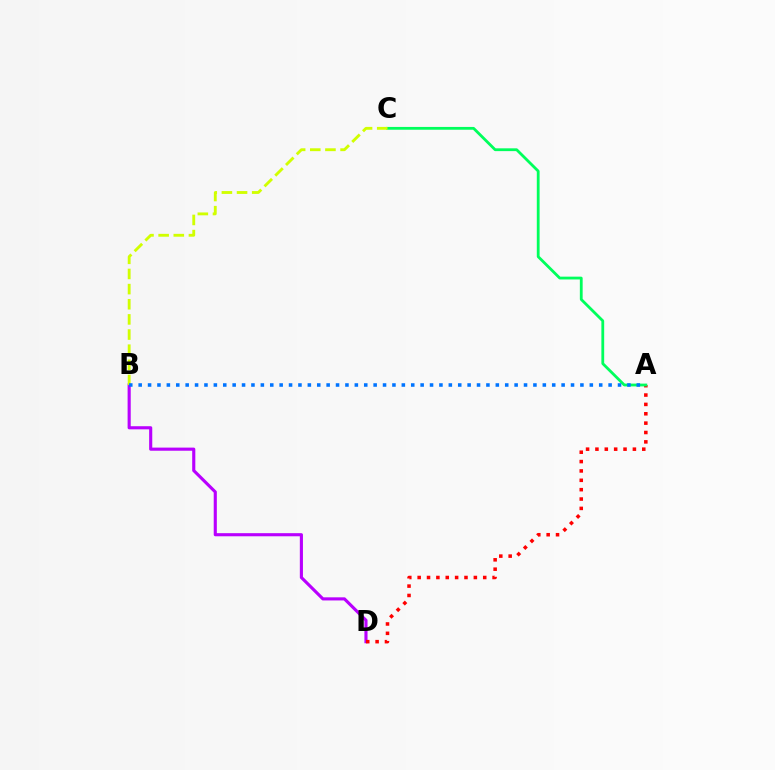{('B', 'D'): [{'color': '#b900ff', 'line_style': 'solid', 'thickness': 2.25}], ('A', 'D'): [{'color': '#ff0000', 'line_style': 'dotted', 'thickness': 2.54}], ('A', 'C'): [{'color': '#00ff5c', 'line_style': 'solid', 'thickness': 2.01}], ('B', 'C'): [{'color': '#d1ff00', 'line_style': 'dashed', 'thickness': 2.06}], ('A', 'B'): [{'color': '#0074ff', 'line_style': 'dotted', 'thickness': 2.55}]}